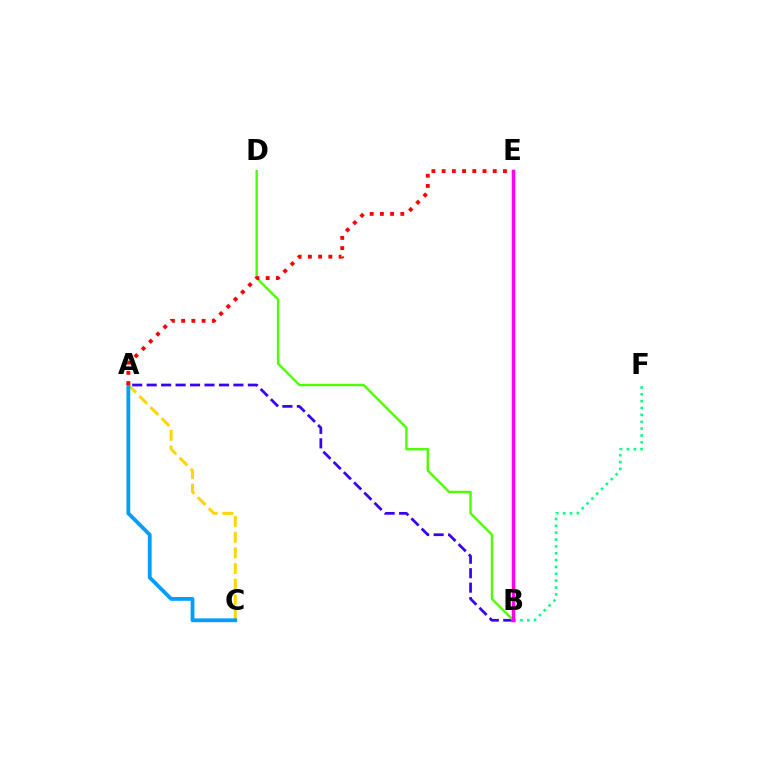{('A', 'C'): [{'color': '#ffd500', 'line_style': 'dashed', 'thickness': 2.13}, {'color': '#009eff', 'line_style': 'solid', 'thickness': 2.73}], ('B', 'F'): [{'color': '#00ff86', 'line_style': 'dotted', 'thickness': 1.86}], ('A', 'B'): [{'color': '#3700ff', 'line_style': 'dashed', 'thickness': 1.96}], ('B', 'D'): [{'color': '#4fff00', 'line_style': 'solid', 'thickness': 1.73}], ('A', 'E'): [{'color': '#ff0000', 'line_style': 'dotted', 'thickness': 2.78}], ('B', 'E'): [{'color': '#ff00ed', 'line_style': 'solid', 'thickness': 2.5}]}